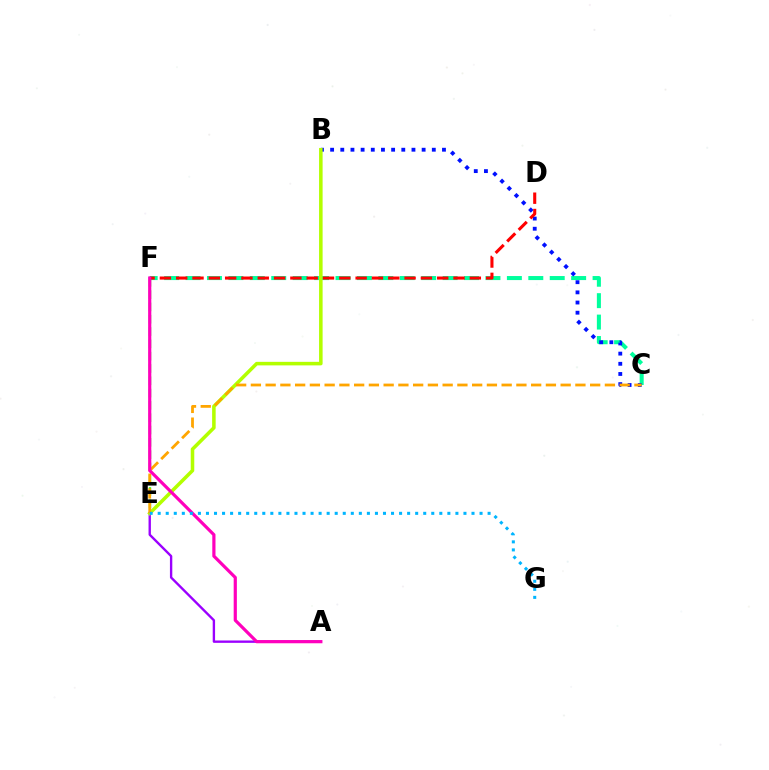{('E', 'F'): [{'color': '#08ff00', 'line_style': 'dashed', 'thickness': 1.67}], ('C', 'F'): [{'color': '#00ff9d', 'line_style': 'dashed', 'thickness': 2.91}], ('A', 'E'): [{'color': '#9b00ff', 'line_style': 'solid', 'thickness': 1.7}], ('B', 'C'): [{'color': '#0010ff', 'line_style': 'dotted', 'thickness': 2.76}], ('B', 'E'): [{'color': '#b3ff00', 'line_style': 'solid', 'thickness': 2.55}], ('C', 'E'): [{'color': '#ffa500', 'line_style': 'dashed', 'thickness': 2.0}], ('D', 'F'): [{'color': '#ff0000', 'line_style': 'dashed', 'thickness': 2.22}], ('A', 'F'): [{'color': '#ff00bd', 'line_style': 'solid', 'thickness': 2.3}], ('E', 'G'): [{'color': '#00b5ff', 'line_style': 'dotted', 'thickness': 2.19}]}